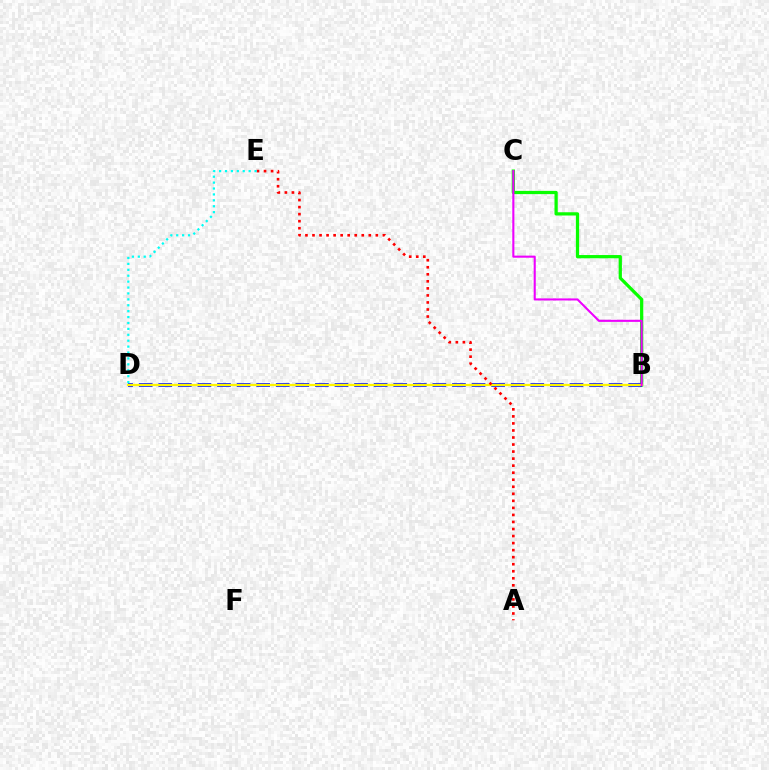{('B', 'C'): [{'color': '#08ff00', 'line_style': 'solid', 'thickness': 2.33}, {'color': '#ee00ff', 'line_style': 'solid', 'thickness': 1.5}], ('B', 'D'): [{'color': '#0010ff', 'line_style': 'dashed', 'thickness': 2.66}, {'color': '#fcf500', 'line_style': 'solid', 'thickness': 1.61}], ('A', 'E'): [{'color': '#ff0000', 'line_style': 'dotted', 'thickness': 1.91}], ('D', 'E'): [{'color': '#00fff6', 'line_style': 'dotted', 'thickness': 1.61}]}